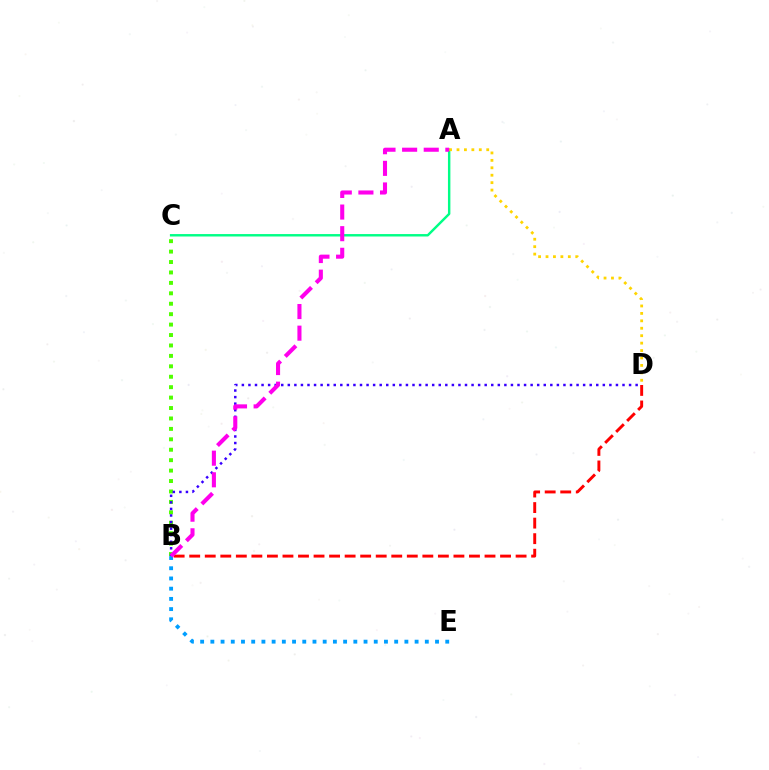{('B', 'D'): [{'color': '#ff0000', 'line_style': 'dashed', 'thickness': 2.11}, {'color': '#3700ff', 'line_style': 'dotted', 'thickness': 1.78}], ('B', 'E'): [{'color': '#009eff', 'line_style': 'dotted', 'thickness': 2.77}], ('B', 'C'): [{'color': '#4fff00', 'line_style': 'dotted', 'thickness': 2.83}], ('A', 'C'): [{'color': '#00ff86', 'line_style': 'solid', 'thickness': 1.75}], ('A', 'D'): [{'color': '#ffd500', 'line_style': 'dotted', 'thickness': 2.02}], ('A', 'B'): [{'color': '#ff00ed', 'line_style': 'dashed', 'thickness': 2.94}]}